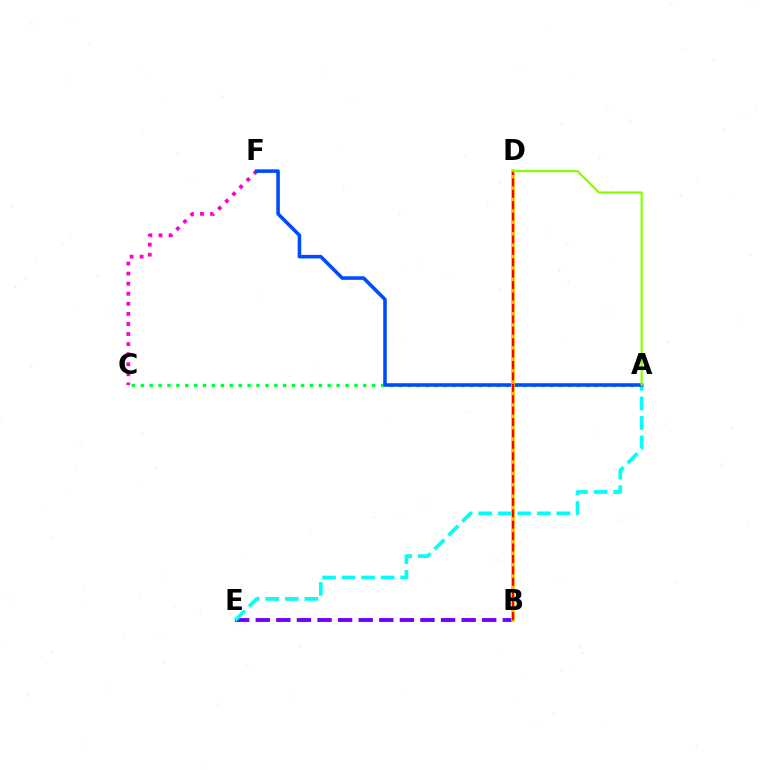{('C', 'F'): [{'color': '#ff00cf', 'line_style': 'dotted', 'thickness': 2.74}], ('B', 'E'): [{'color': '#7200ff', 'line_style': 'dashed', 'thickness': 2.8}], ('A', 'C'): [{'color': '#00ff39', 'line_style': 'dotted', 'thickness': 2.42}], ('A', 'E'): [{'color': '#00fff6', 'line_style': 'dashed', 'thickness': 2.65}], ('A', 'F'): [{'color': '#004bff', 'line_style': 'solid', 'thickness': 2.56}], ('B', 'D'): [{'color': '#ffbd00', 'line_style': 'solid', 'thickness': 2.6}, {'color': '#ff0000', 'line_style': 'dashed', 'thickness': 1.55}], ('A', 'D'): [{'color': '#84ff00', 'line_style': 'solid', 'thickness': 1.58}]}